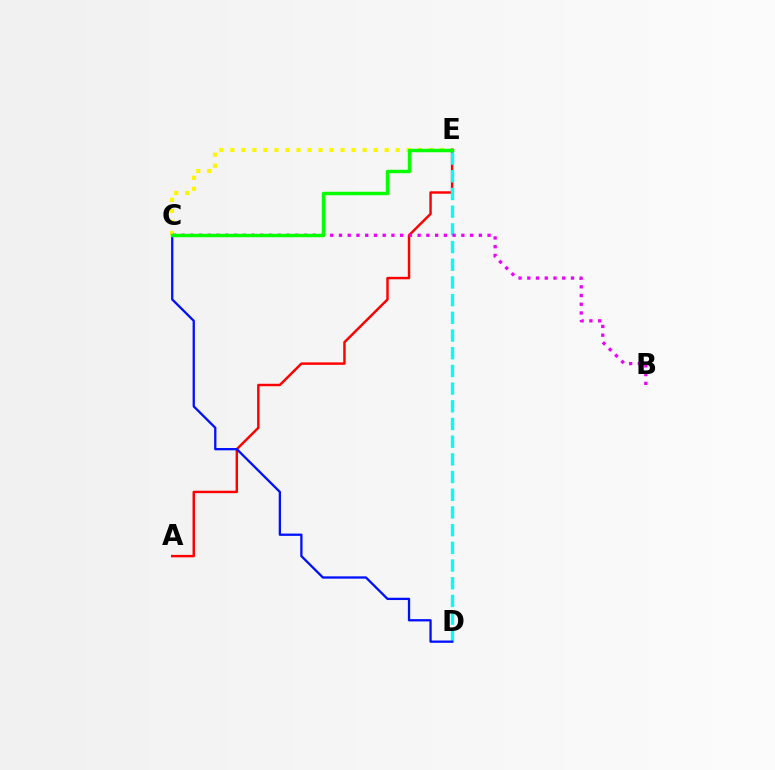{('C', 'E'): [{'color': '#fcf500', 'line_style': 'dotted', 'thickness': 2.99}, {'color': '#08ff00', 'line_style': 'solid', 'thickness': 2.5}], ('A', 'E'): [{'color': '#ff0000', 'line_style': 'solid', 'thickness': 1.76}], ('D', 'E'): [{'color': '#00fff6', 'line_style': 'dashed', 'thickness': 2.4}], ('B', 'C'): [{'color': '#ee00ff', 'line_style': 'dotted', 'thickness': 2.37}], ('C', 'D'): [{'color': '#0010ff', 'line_style': 'solid', 'thickness': 1.66}]}